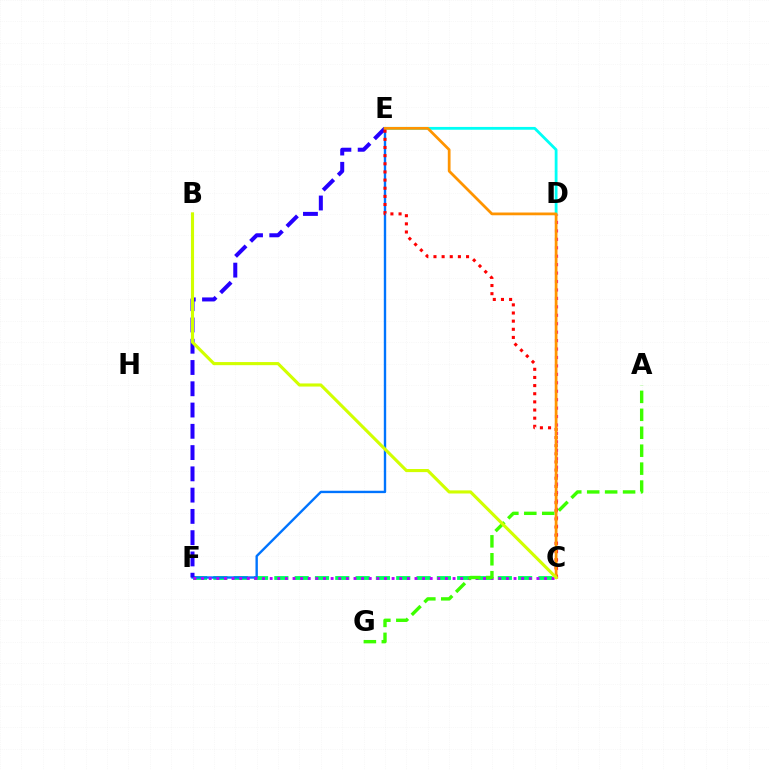{('C', 'F'): [{'color': '#00ff5c', 'line_style': 'dashed', 'thickness': 2.76}, {'color': '#b900ff', 'line_style': 'dotted', 'thickness': 2.07}], ('E', 'F'): [{'color': '#0074ff', 'line_style': 'solid', 'thickness': 1.71}, {'color': '#2500ff', 'line_style': 'dashed', 'thickness': 2.89}], ('C', 'D'): [{'color': '#ff00ac', 'line_style': 'dotted', 'thickness': 2.29}], ('D', 'E'): [{'color': '#00fff6', 'line_style': 'solid', 'thickness': 2.02}], ('C', 'E'): [{'color': '#ff0000', 'line_style': 'dotted', 'thickness': 2.21}, {'color': '#ff9400', 'line_style': 'solid', 'thickness': 1.98}], ('A', 'G'): [{'color': '#3dff00', 'line_style': 'dashed', 'thickness': 2.44}], ('B', 'C'): [{'color': '#d1ff00', 'line_style': 'solid', 'thickness': 2.24}]}